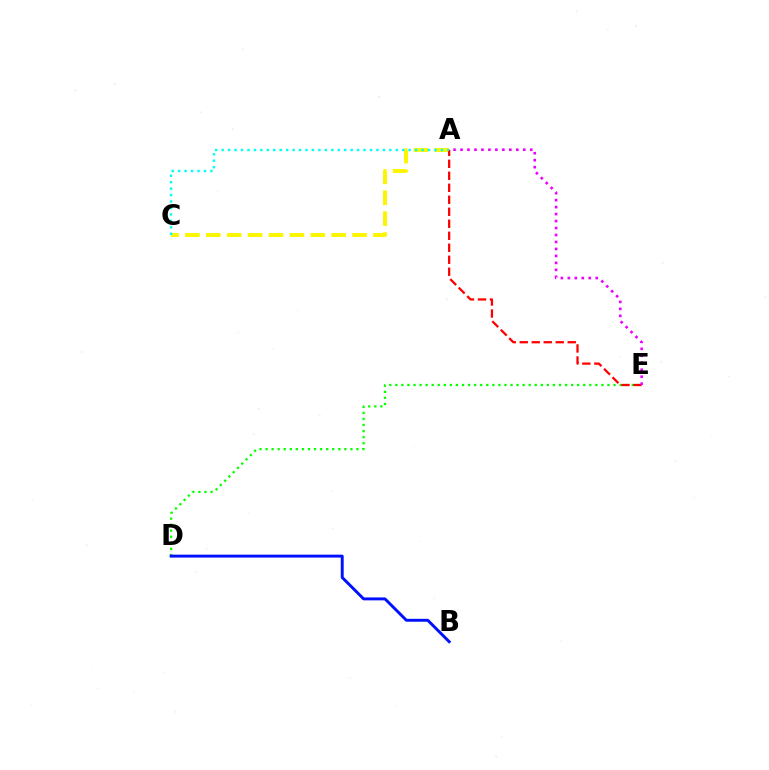{('D', 'E'): [{'color': '#08ff00', 'line_style': 'dotted', 'thickness': 1.65}], ('A', 'C'): [{'color': '#fcf500', 'line_style': 'dashed', 'thickness': 2.84}, {'color': '#00fff6', 'line_style': 'dotted', 'thickness': 1.75}], ('A', 'E'): [{'color': '#ff0000', 'line_style': 'dashed', 'thickness': 1.63}, {'color': '#ee00ff', 'line_style': 'dotted', 'thickness': 1.89}], ('B', 'D'): [{'color': '#0010ff', 'line_style': 'solid', 'thickness': 2.1}]}